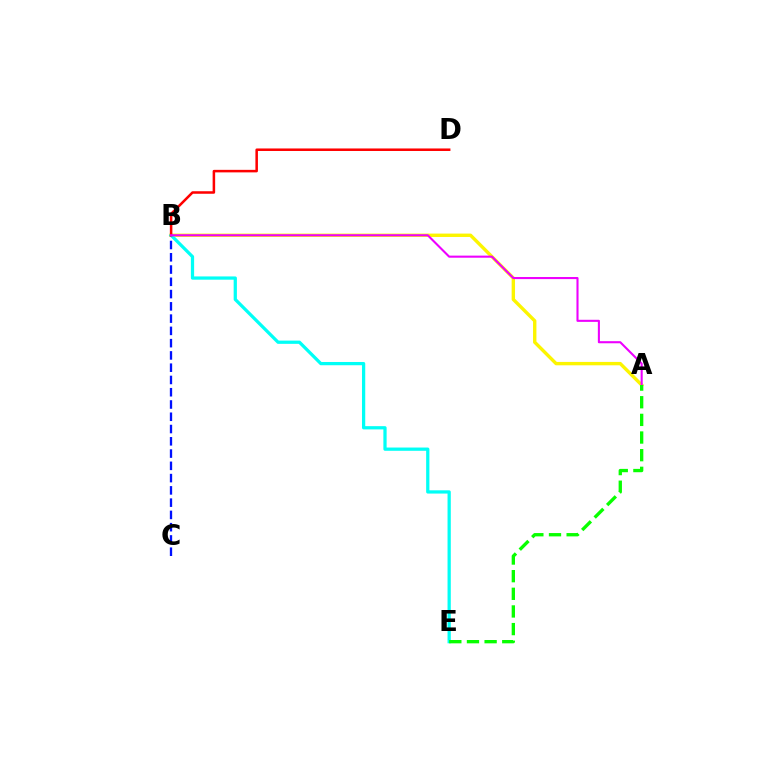{('A', 'B'): [{'color': '#fcf500', 'line_style': 'solid', 'thickness': 2.44}, {'color': '#ee00ff', 'line_style': 'solid', 'thickness': 1.51}], ('B', 'C'): [{'color': '#0010ff', 'line_style': 'dashed', 'thickness': 1.67}], ('B', 'E'): [{'color': '#00fff6', 'line_style': 'solid', 'thickness': 2.34}], ('B', 'D'): [{'color': '#ff0000', 'line_style': 'solid', 'thickness': 1.82}], ('A', 'E'): [{'color': '#08ff00', 'line_style': 'dashed', 'thickness': 2.4}]}